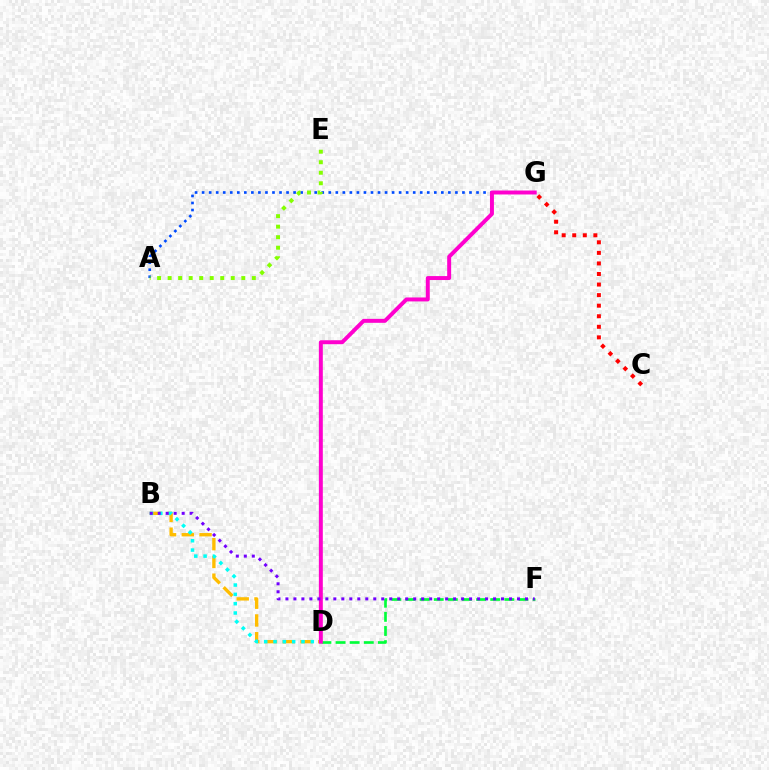{('D', 'F'): [{'color': '#00ff39', 'line_style': 'dashed', 'thickness': 1.92}], ('A', 'G'): [{'color': '#004bff', 'line_style': 'dotted', 'thickness': 1.91}], ('B', 'D'): [{'color': '#ffbd00', 'line_style': 'dashed', 'thickness': 2.41}, {'color': '#00fff6', 'line_style': 'dotted', 'thickness': 2.53}], ('A', 'E'): [{'color': '#84ff00', 'line_style': 'dotted', 'thickness': 2.86}], ('C', 'G'): [{'color': '#ff0000', 'line_style': 'dotted', 'thickness': 2.87}], ('D', 'G'): [{'color': '#ff00cf', 'line_style': 'solid', 'thickness': 2.85}], ('B', 'F'): [{'color': '#7200ff', 'line_style': 'dotted', 'thickness': 2.17}]}